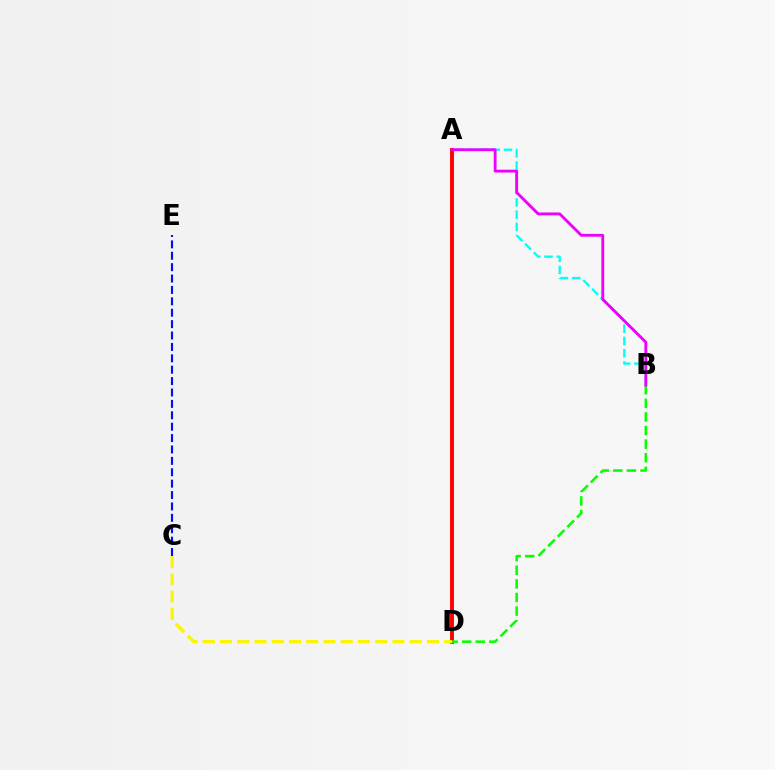{('A', 'D'): [{'color': '#ff0000', 'line_style': 'solid', 'thickness': 2.81}], ('A', 'B'): [{'color': '#00fff6', 'line_style': 'dashed', 'thickness': 1.67}, {'color': '#ee00ff', 'line_style': 'solid', 'thickness': 2.05}], ('B', 'D'): [{'color': '#08ff00', 'line_style': 'dashed', 'thickness': 1.85}], ('C', 'D'): [{'color': '#fcf500', 'line_style': 'dashed', 'thickness': 2.34}], ('C', 'E'): [{'color': '#0010ff', 'line_style': 'dashed', 'thickness': 1.55}]}